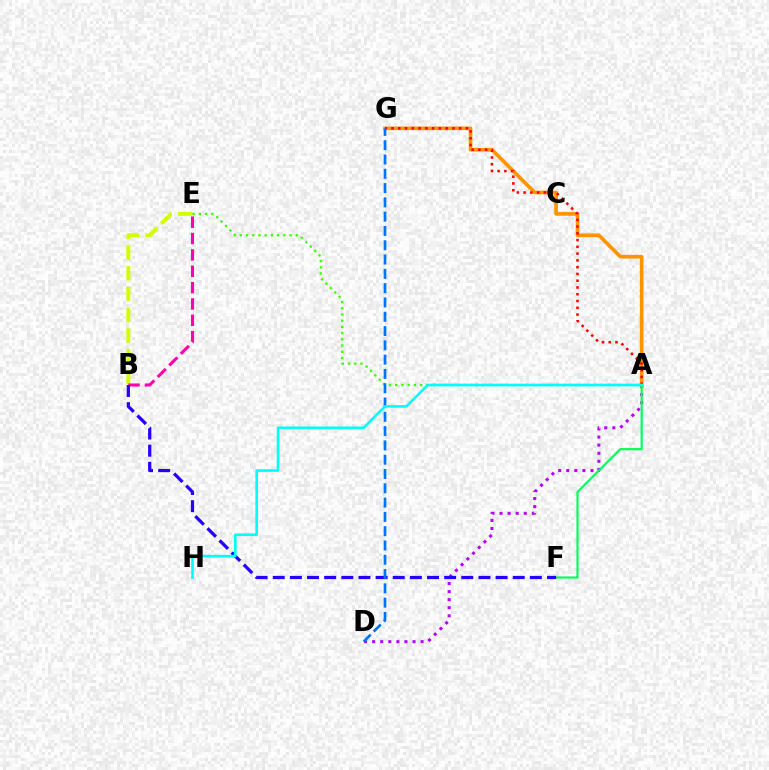{('B', 'E'): [{'color': '#d1ff00', 'line_style': 'dashed', 'thickness': 2.82}, {'color': '#ff00ac', 'line_style': 'dashed', 'thickness': 2.22}], ('A', 'D'): [{'color': '#b900ff', 'line_style': 'dotted', 'thickness': 2.2}], ('A', 'G'): [{'color': '#ff9400', 'line_style': 'solid', 'thickness': 2.63}, {'color': '#ff0000', 'line_style': 'dotted', 'thickness': 1.84}], ('A', 'F'): [{'color': '#00ff5c', 'line_style': 'solid', 'thickness': 1.57}], ('A', 'E'): [{'color': '#3dff00', 'line_style': 'dotted', 'thickness': 1.69}], ('B', 'F'): [{'color': '#2500ff', 'line_style': 'dashed', 'thickness': 2.33}], ('D', 'G'): [{'color': '#0074ff', 'line_style': 'dashed', 'thickness': 1.94}], ('A', 'H'): [{'color': '#00fff6', 'line_style': 'solid', 'thickness': 1.89}]}